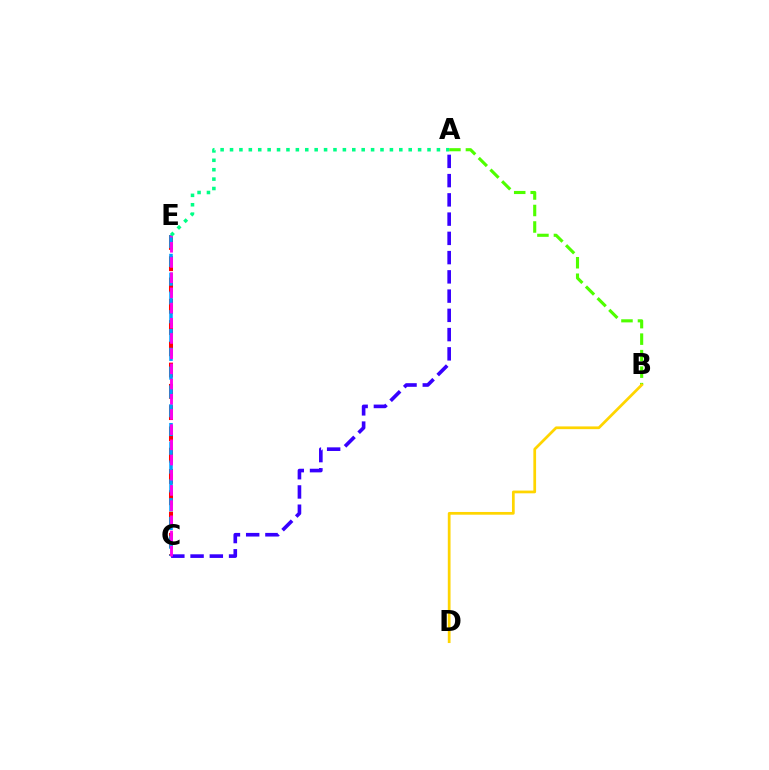{('C', 'E'): [{'color': '#ff0000', 'line_style': 'dashed', 'thickness': 2.89}, {'color': '#009eff', 'line_style': 'dashed', 'thickness': 2.55}, {'color': '#ff00ed', 'line_style': 'dashed', 'thickness': 2.06}], ('A', 'B'): [{'color': '#4fff00', 'line_style': 'dashed', 'thickness': 2.24}], ('A', 'C'): [{'color': '#3700ff', 'line_style': 'dashed', 'thickness': 2.61}], ('B', 'D'): [{'color': '#ffd500', 'line_style': 'solid', 'thickness': 1.97}], ('A', 'E'): [{'color': '#00ff86', 'line_style': 'dotted', 'thickness': 2.56}]}